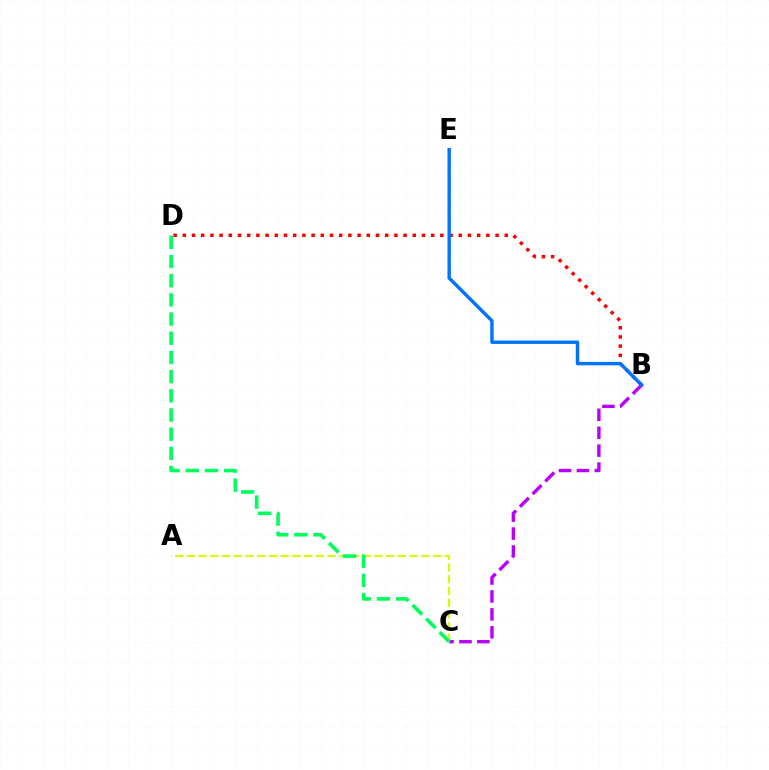{('B', 'D'): [{'color': '#ff0000', 'line_style': 'dotted', 'thickness': 2.5}], ('B', 'C'): [{'color': '#b900ff', 'line_style': 'dashed', 'thickness': 2.44}], ('A', 'C'): [{'color': '#d1ff00', 'line_style': 'dashed', 'thickness': 1.59}], ('B', 'E'): [{'color': '#0074ff', 'line_style': 'solid', 'thickness': 2.45}], ('C', 'D'): [{'color': '#00ff5c', 'line_style': 'dashed', 'thickness': 2.61}]}